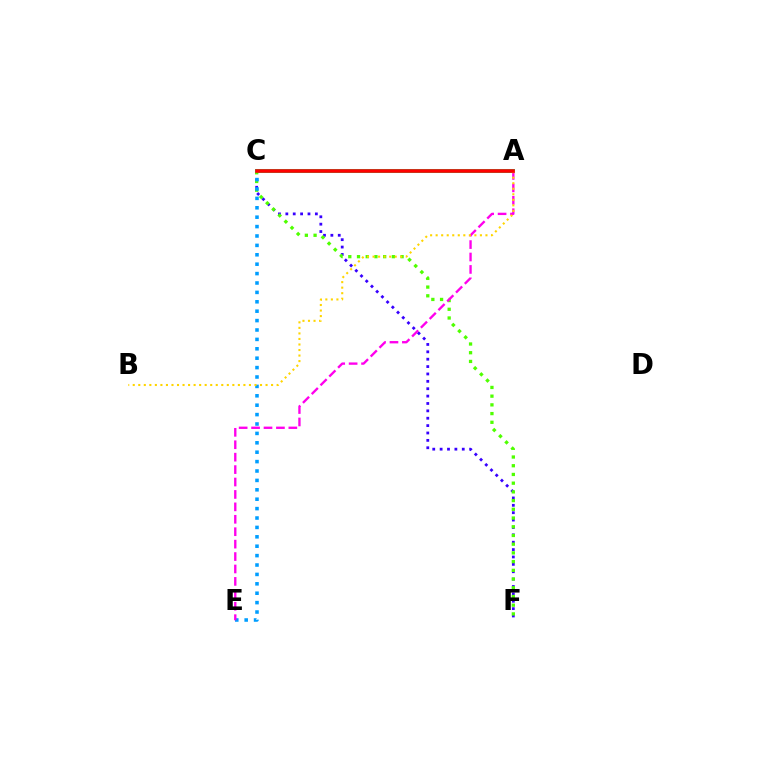{('A', 'C'): [{'color': '#00ff86', 'line_style': 'solid', 'thickness': 2.89}, {'color': '#ff0000', 'line_style': 'solid', 'thickness': 2.59}], ('C', 'F'): [{'color': '#3700ff', 'line_style': 'dotted', 'thickness': 2.0}, {'color': '#4fff00', 'line_style': 'dotted', 'thickness': 2.37}], ('C', 'E'): [{'color': '#009eff', 'line_style': 'dotted', 'thickness': 2.55}], ('A', 'E'): [{'color': '#ff00ed', 'line_style': 'dashed', 'thickness': 1.69}], ('A', 'B'): [{'color': '#ffd500', 'line_style': 'dotted', 'thickness': 1.5}]}